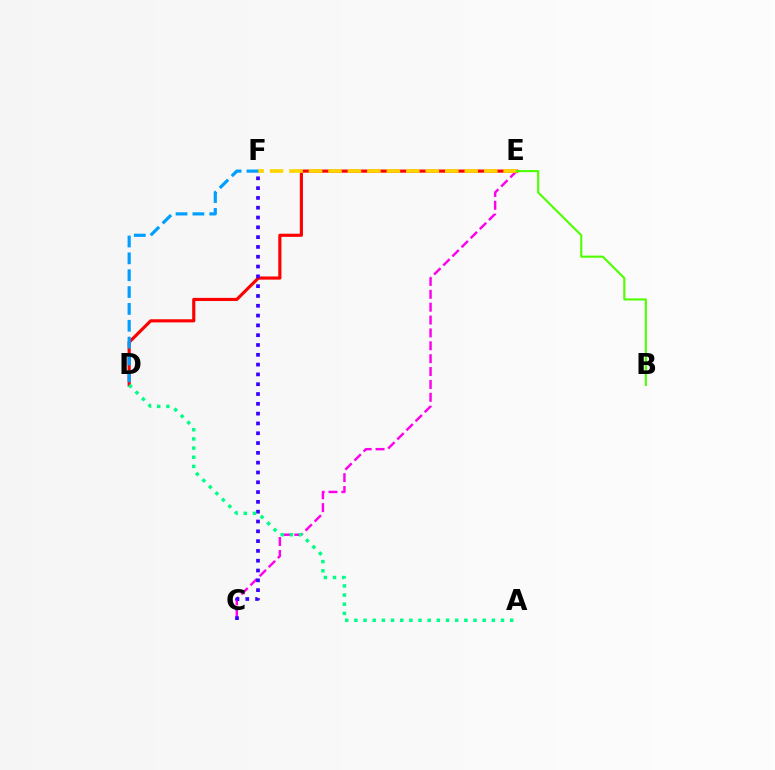{('C', 'E'): [{'color': '#ff00ed', 'line_style': 'dashed', 'thickness': 1.75}], ('D', 'E'): [{'color': '#ff0000', 'line_style': 'solid', 'thickness': 2.26}], ('E', 'F'): [{'color': '#ffd500', 'line_style': 'dashed', 'thickness': 2.64}], ('B', 'E'): [{'color': '#4fff00', 'line_style': 'solid', 'thickness': 1.53}], ('D', 'F'): [{'color': '#009eff', 'line_style': 'dashed', 'thickness': 2.29}], ('C', 'F'): [{'color': '#3700ff', 'line_style': 'dotted', 'thickness': 2.66}], ('A', 'D'): [{'color': '#00ff86', 'line_style': 'dotted', 'thickness': 2.49}]}